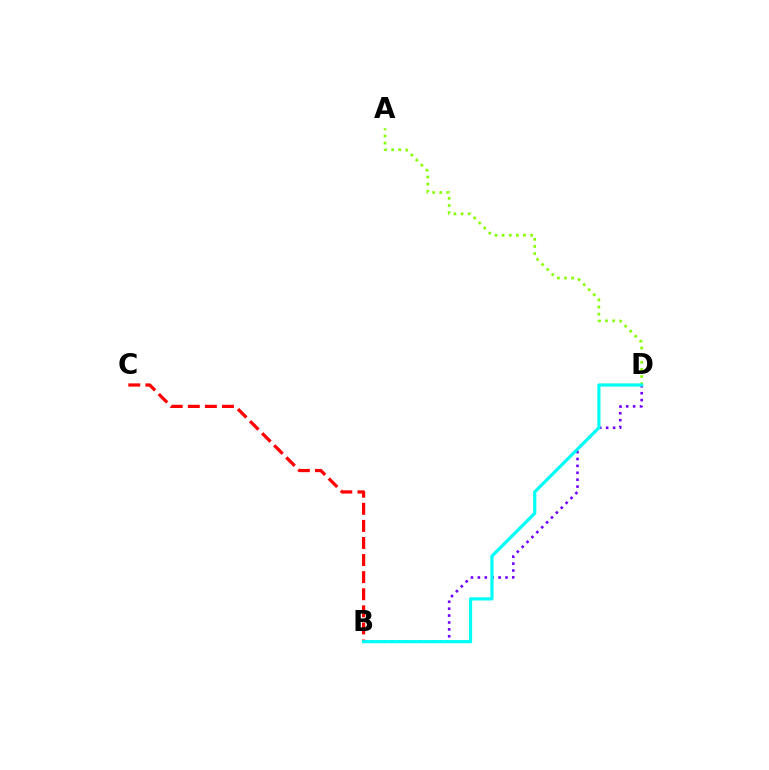{('B', 'D'): [{'color': '#7200ff', 'line_style': 'dotted', 'thickness': 1.88}, {'color': '#00fff6', 'line_style': 'solid', 'thickness': 2.29}], ('A', 'D'): [{'color': '#84ff00', 'line_style': 'dotted', 'thickness': 1.94}], ('B', 'C'): [{'color': '#ff0000', 'line_style': 'dashed', 'thickness': 2.32}]}